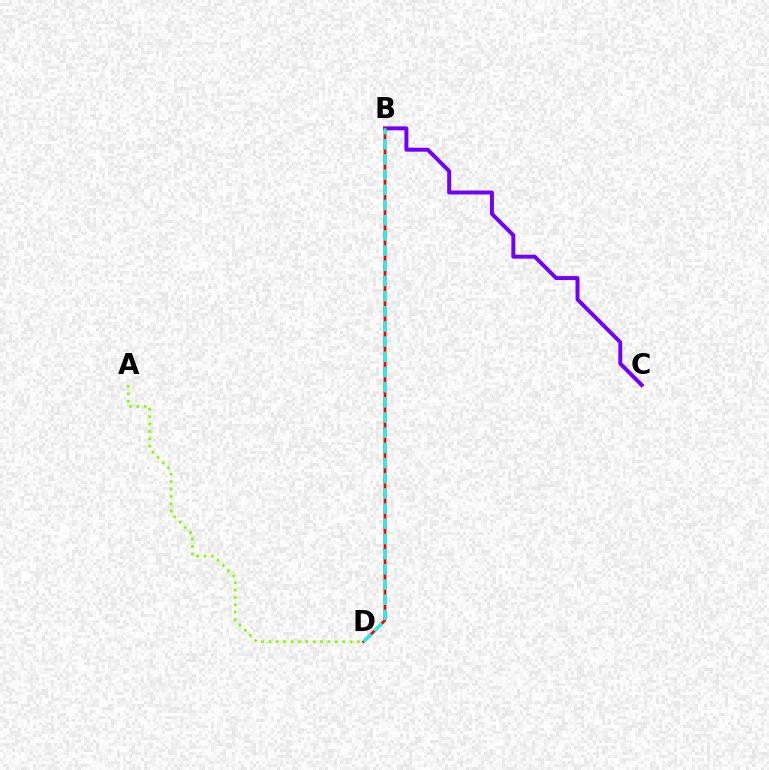{('B', 'C'): [{'color': '#7200ff', 'line_style': 'solid', 'thickness': 2.85}], ('B', 'D'): [{'color': '#ff0000', 'line_style': 'solid', 'thickness': 2.05}, {'color': '#00fff6', 'line_style': 'dashed', 'thickness': 2.06}], ('A', 'D'): [{'color': '#84ff00', 'line_style': 'dotted', 'thickness': 2.0}]}